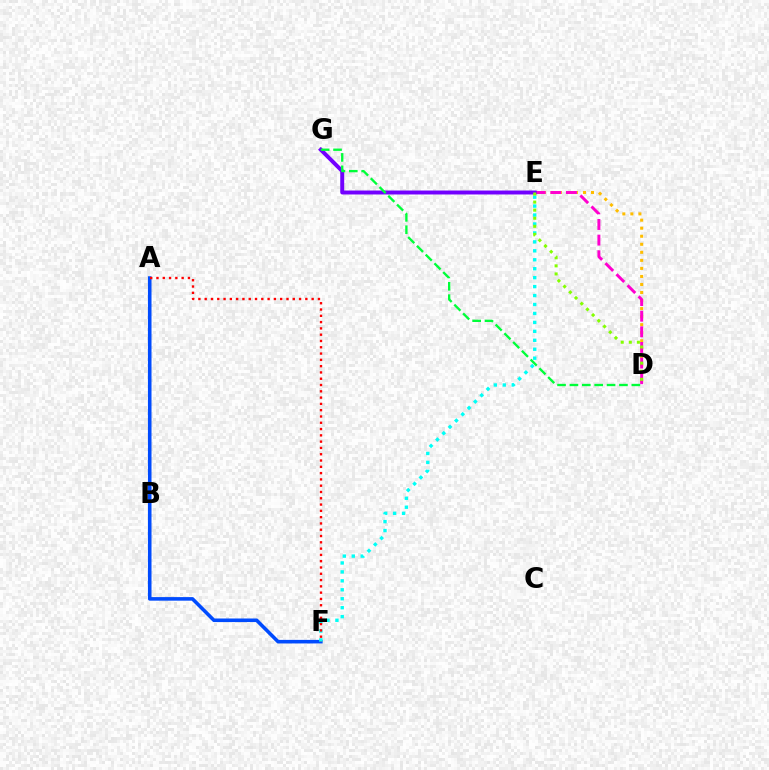{('A', 'F'): [{'color': '#004bff', 'line_style': 'solid', 'thickness': 2.57}, {'color': '#ff0000', 'line_style': 'dotted', 'thickness': 1.71}], ('D', 'E'): [{'color': '#ffbd00', 'line_style': 'dotted', 'thickness': 2.18}, {'color': '#ff00cf', 'line_style': 'dashed', 'thickness': 2.12}, {'color': '#84ff00', 'line_style': 'dotted', 'thickness': 2.19}], ('E', 'G'): [{'color': '#7200ff', 'line_style': 'solid', 'thickness': 2.84}], ('E', 'F'): [{'color': '#00fff6', 'line_style': 'dotted', 'thickness': 2.43}], ('D', 'G'): [{'color': '#00ff39', 'line_style': 'dashed', 'thickness': 1.68}]}